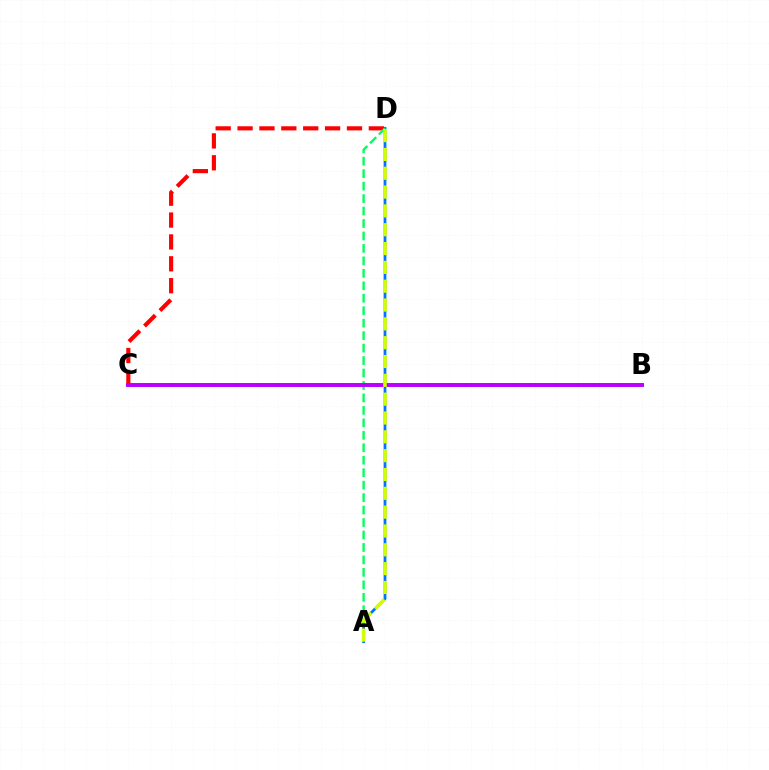{('A', 'D'): [{'color': '#0074ff', 'line_style': 'solid', 'thickness': 2.0}, {'color': '#00ff5c', 'line_style': 'dashed', 'thickness': 1.69}, {'color': '#d1ff00', 'line_style': 'dashed', 'thickness': 2.56}], ('C', 'D'): [{'color': '#ff0000', 'line_style': 'dashed', 'thickness': 2.97}], ('B', 'C'): [{'color': '#b900ff', 'line_style': 'solid', 'thickness': 2.84}]}